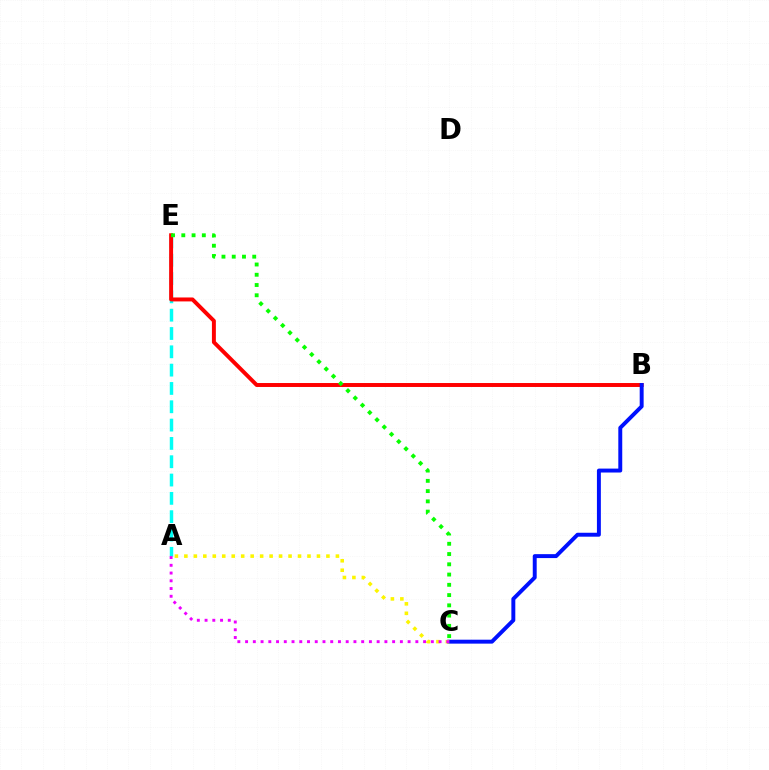{('A', 'E'): [{'color': '#00fff6', 'line_style': 'dashed', 'thickness': 2.49}], ('B', 'E'): [{'color': '#ff0000', 'line_style': 'solid', 'thickness': 2.84}], ('B', 'C'): [{'color': '#0010ff', 'line_style': 'solid', 'thickness': 2.83}], ('A', 'C'): [{'color': '#fcf500', 'line_style': 'dotted', 'thickness': 2.57}, {'color': '#ee00ff', 'line_style': 'dotted', 'thickness': 2.1}], ('C', 'E'): [{'color': '#08ff00', 'line_style': 'dotted', 'thickness': 2.79}]}